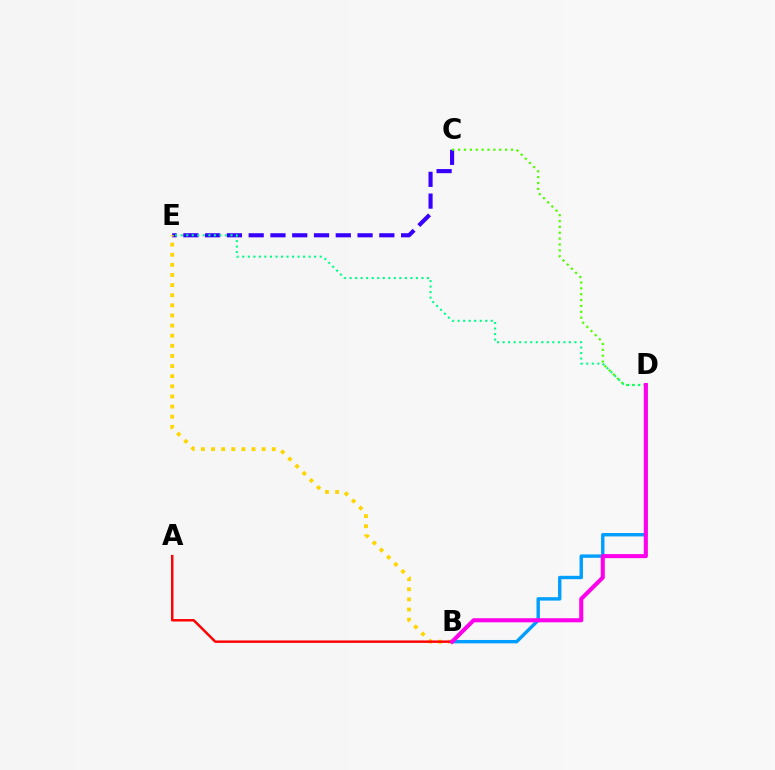{('C', 'E'): [{'color': '#3700ff', 'line_style': 'dashed', 'thickness': 2.96}], ('B', 'D'): [{'color': '#009eff', 'line_style': 'solid', 'thickness': 2.44}, {'color': '#ff00ed', 'line_style': 'solid', 'thickness': 2.94}], ('C', 'D'): [{'color': '#4fff00', 'line_style': 'dotted', 'thickness': 1.59}], ('D', 'E'): [{'color': '#00ff86', 'line_style': 'dotted', 'thickness': 1.5}], ('B', 'E'): [{'color': '#ffd500', 'line_style': 'dotted', 'thickness': 2.75}], ('A', 'B'): [{'color': '#ff0000', 'line_style': 'solid', 'thickness': 1.76}]}